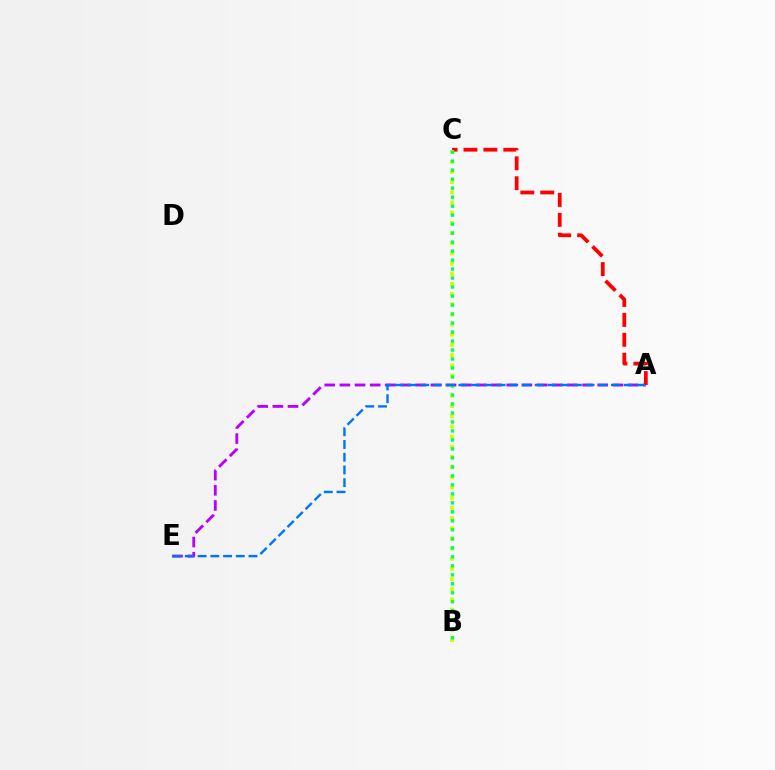{('A', 'E'): [{'color': '#b900ff', 'line_style': 'dashed', 'thickness': 2.06}, {'color': '#0074ff', 'line_style': 'dashed', 'thickness': 1.73}], ('A', 'C'): [{'color': '#ff0000', 'line_style': 'dashed', 'thickness': 2.71}], ('B', 'C'): [{'color': '#d1ff00', 'line_style': 'dotted', 'thickness': 2.76}, {'color': '#00ff5c', 'line_style': 'dotted', 'thickness': 2.44}]}